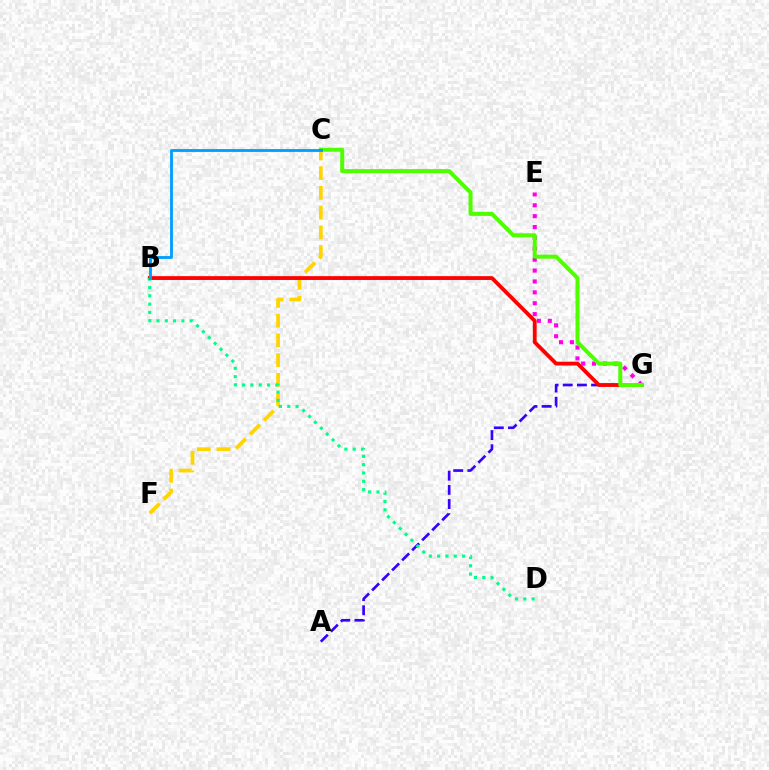{('E', 'G'): [{'color': '#ff00ed', 'line_style': 'dotted', 'thickness': 2.96}], ('C', 'F'): [{'color': '#ffd500', 'line_style': 'dashed', 'thickness': 2.68}], ('A', 'G'): [{'color': '#3700ff', 'line_style': 'dashed', 'thickness': 1.92}], ('B', 'G'): [{'color': '#ff0000', 'line_style': 'solid', 'thickness': 2.75}], ('B', 'D'): [{'color': '#00ff86', 'line_style': 'dotted', 'thickness': 2.26}], ('C', 'G'): [{'color': '#4fff00', 'line_style': 'solid', 'thickness': 2.89}], ('B', 'C'): [{'color': '#009eff', 'line_style': 'solid', 'thickness': 2.04}]}